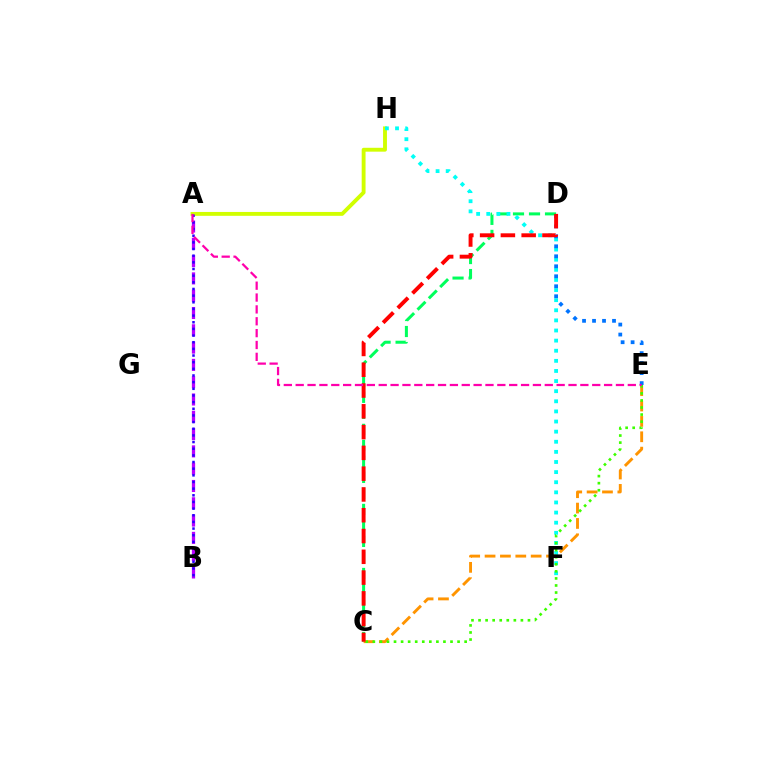{('A', 'B'): [{'color': '#b900ff', 'line_style': 'dashed', 'thickness': 2.35}, {'color': '#2500ff', 'line_style': 'dotted', 'thickness': 1.81}], ('A', 'H'): [{'color': '#d1ff00', 'line_style': 'solid', 'thickness': 2.79}], ('C', 'D'): [{'color': '#00ff5c', 'line_style': 'dashed', 'thickness': 2.18}, {'color': '#ff0000', 'line_style': 'dashed', 'thickness': 2.82}], ('F', 'H'): [{'color': '#00fff6', 'line_style': 'dotted', 'thickness': 2.75}], ('C', 'E'): [{'color': '#ff9400', 'line_style': 'dashed', 'thickness': 2.09}, {'color': '#3dff00', 'line_style': 'dotted', 'thickness': 1.92}], ('D', 'E'): [{'color': '#0074ff', 'line_style': 'dotted', 'thickness': 2.71}], ('A', 'E'): [{'color': '#ff00ac', 'line_style': 'dashed', 'thickness': 1.61}]}